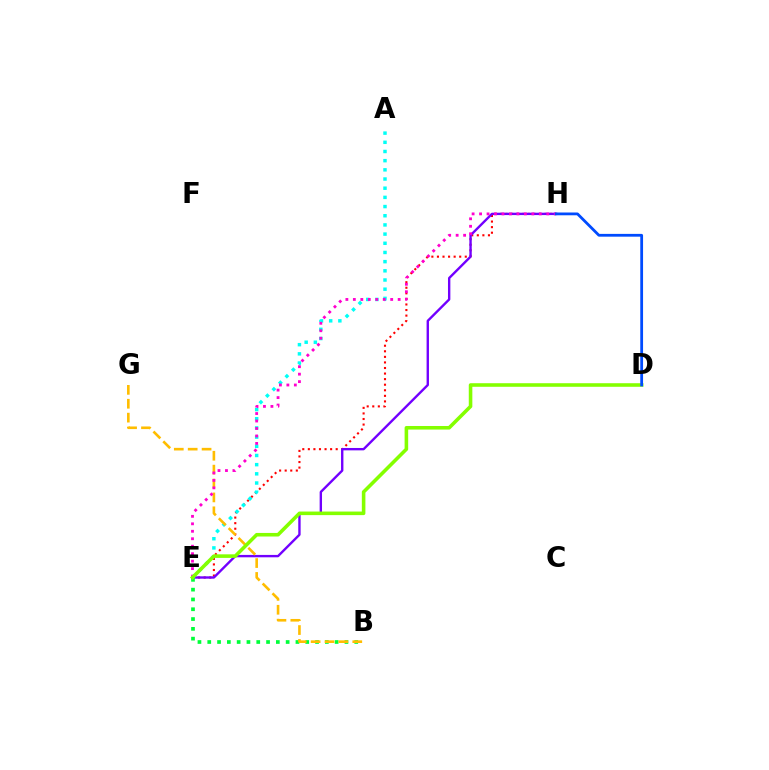{('E', 'H'): [{'color': '#ff0000', 'line_style': 'dotted', 'thickness': 1.51}, {'color': '#7200ff', 'line_style': 'solid', 'thickness': 1.71}, {'color': '#ff00cf', 'line_style': 'dotted', 'thickness': 2.03}], ('B', 'E'): [{'color': '#00ff39', 'line_style': 'dotted', 'thickness': 2.66}], ('A', 'E'): [{'color': '#00fff6', 'line_style': 'dotted', 'thickness': 2.49}], ('B', 'G'): [{'color': '#ffbd00', 'line_style': 'dashed', 'thickness': 1.89}], ('D', 'E'): [{'color': '#84ff00', 'line_style': 'solid', 'thickness': 2.57}], ('D', 'H'): [{'color': '#004bff', 'line_style': 'solid', 'thickness': 2.01}]}